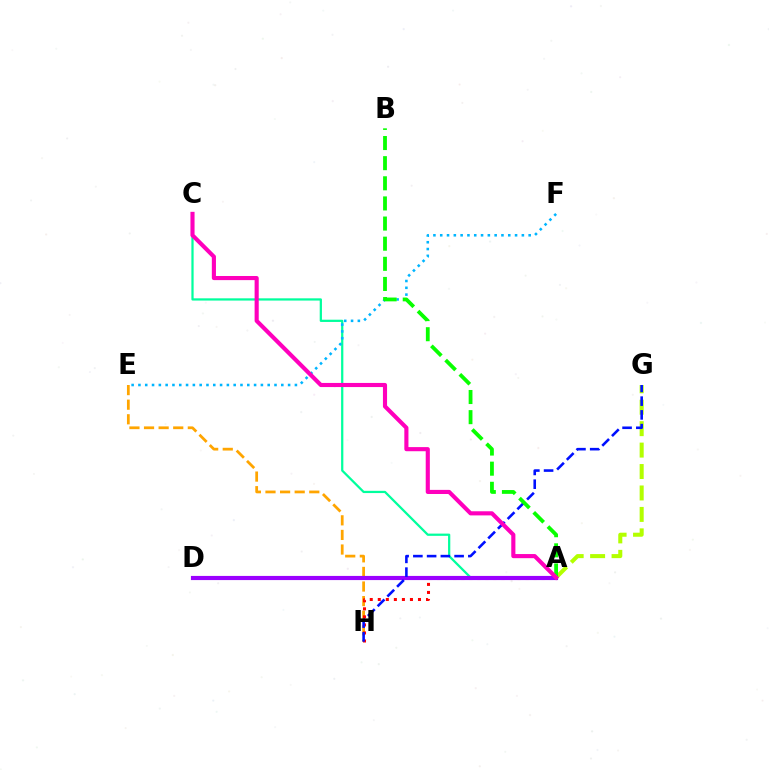{('A', 'C'): [{'color': '#00ff9d', 'line_style': 'solid', 'thickness': 1.61}, {'color': '#ff00bd', 'line_style': 'solid', 'thickness': 2.97}], ('E', 'H'): [{'color': '#ffa500', 'line_style': 'dashed', 'thickness': 1.98}], ('A', 'H'): [{'color': '#ff0000', 'line_style': 'dotted', 'thickness': 2.18}], ('A', 'G'): [{'color': '#b3ff00', 'line_style': 'dashed', 'thickness': 2.91}], ('A', 'D'): [{'color': '#9b00ff', 'line_style': 'solid', 'thickness': 2.99}], ('G', 'H'): [{'color': '#0010ff', 'line_style': 'dashed', 'thickness': 1.87}], ('E', 'F'): [{'color': '#00b5ff', 'line_style': 'dotted', 'thickness': 1.85}], ('A', 'B'): [{'color': '#08ff00', 'line_style': 'dashed', 'thickness': 2.73}]}